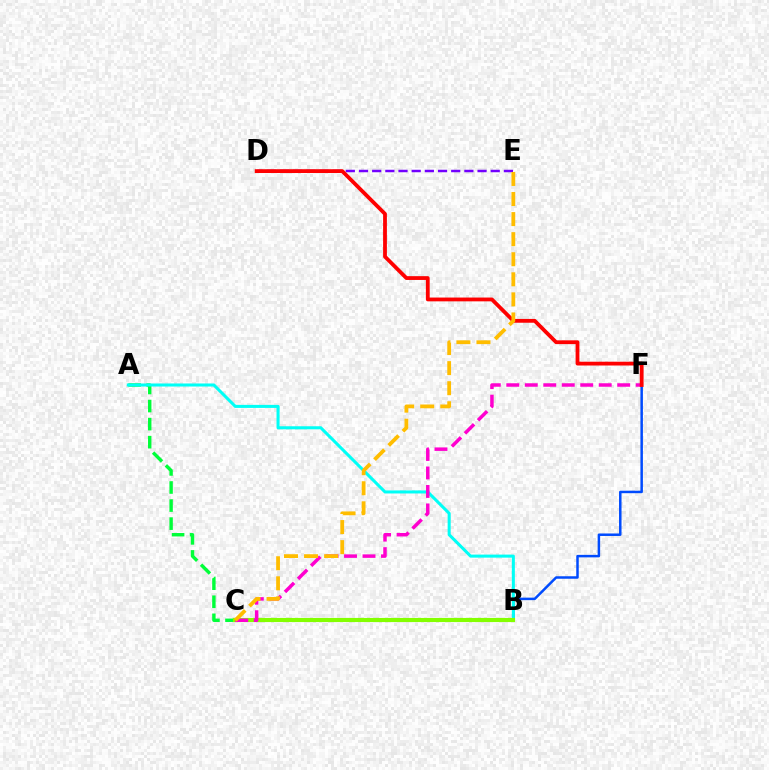{('B', 'F'): [{'color': '#004bff', 'line_style': 'solid', 'thickness': 1.8}], ('A', 'C'): [{'color': '#00ff39', 'line_style': 'dashed', 'thickness': 2.45}], ('A', 'B'): [{'color': '#00fff6', 'line_style': 'solid', 'thickness': 2.19}], ('B', 'C'): [{'color': '#84ff00', 'line_style': 'solid', 'thickness': 2.98}], ('C', 'F'): [{'color': '#ff00cf', 'line_style': 'dashed', 'thickness': 2.51}], ('D', 'E'): [{'color': '#7200ff', 'line_style': 'dashed', 'thickness': 1.79}], ('D', 'F'): [{'color': '#ff0000', 'line_style': 'solid', 'thickness': 2.73}], ('C', 'E'): [{'color': '#ffbd00', 'line_style': 'dashed', 'thickness': 2.73}]}